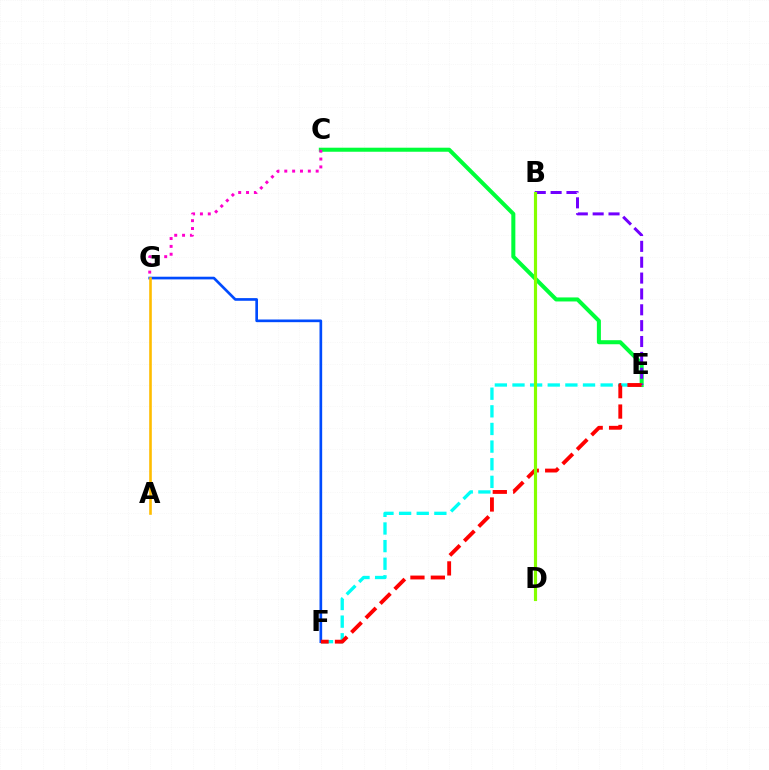{('C', 'E'): [{'color': '#00ff39', 'line_style': 'solid', 'thickness': 2.91}], ('E', 'F'): [{'color': '#00fff6', 'line_style': 'dashed', 'thickness': 2.4}, {'color': '#ff0000', 'line_style': 'dashed', 'thickness': 2.77}], ('C', 'G'): [{'color': '#ff00cf', 'line_style': 'dotted', 'thickness': 2.13}], ('B', 'E'): [{'color': '#7200ff', 'line_style': 'dashed', 'thickness': 2.15}], ('F', 'G'): [{'color': '#004bff', 'line_style': 'solid', 'thickness': 1.92}], ('A', 'G'): [{'color': '#ffbd00', 'line_style': 'solid', 'thickness': 1.88}], ('B', 'D'): [{'color': '#84ff00', 'line_style': 'solid', 'thickness': 2.27}]}